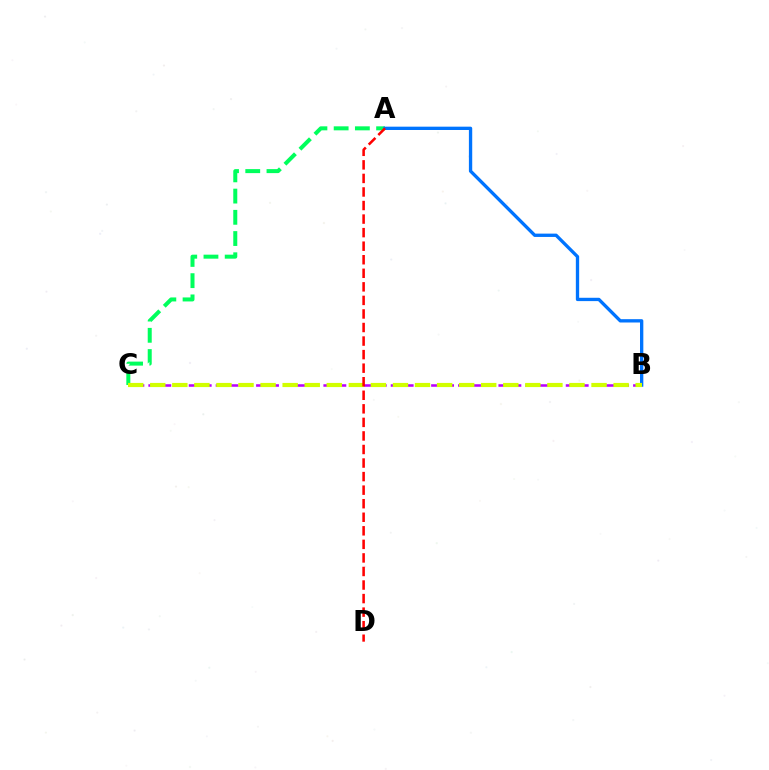{('A', 'C'): [{'color': '#00ff5c', 'line_style': 'dashed', 'thickness': 2.88}], ('B', 'C'): [{'color': '#b900ff', 'line_style': 'dashed', 'thickness': 1.83}, {'color': '#d1ff00', 'line_style': 'dashed', 'thickness': 3.0}], ('A', 'B'): [{'color': '#0074ff', 'line_style': 'solid', 'thickness': 2.39}], ('A', 'D'): [{'color': '#ff0000', 'line_style': 'dashed', 'thickness': 1.84}]}